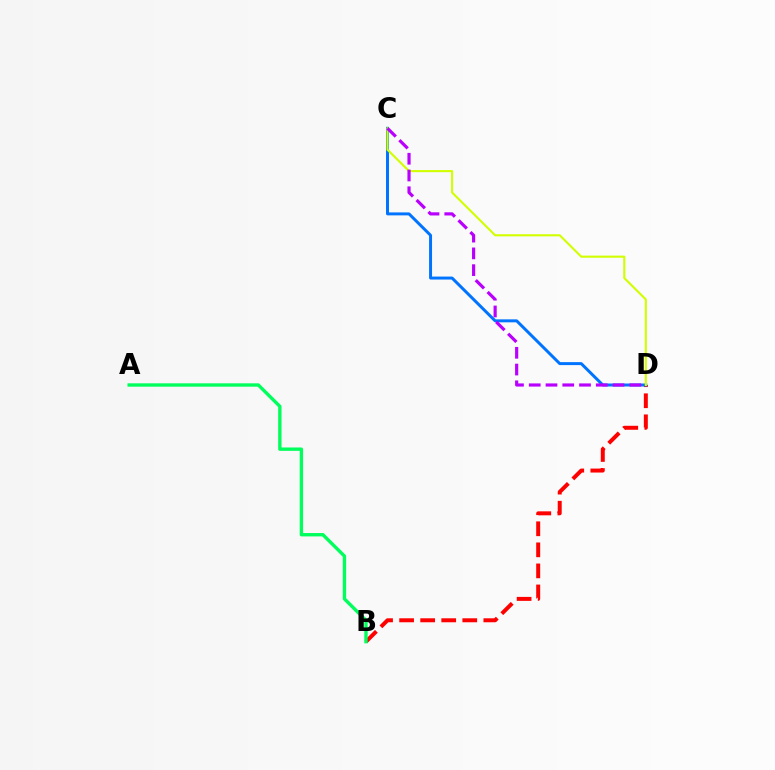{('B', 'D'): [{'color': '#ff0000', 'line_style': 'dashed', 'thickness': 2.86}], ('C', 'D'): [{'color': '#0074ff', 'line_style': 'solid', 'thickness': 2.14}, {'color': '#d1ff00', 'line_style': 'solid', 'thickness': 1.51}, {'color': '#b900ff', 'line_style': 'dashed', 'thickness': 2.28}], ('A', 'B'): [{'color': '#00ff5c', 'line_style': 'solid', 'thickness': 2.42}]}